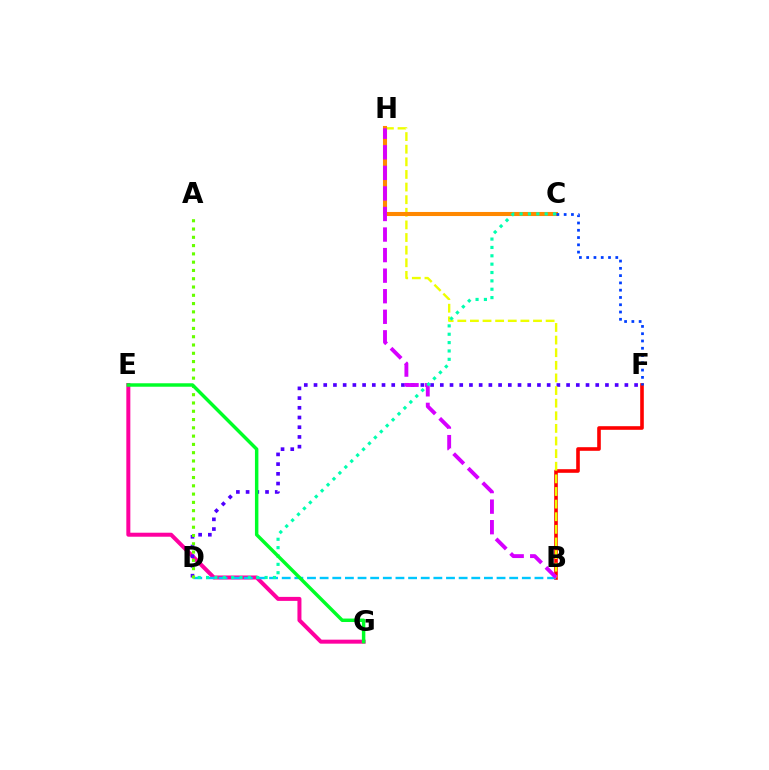{('E', 'G'): [{'color': '#ff00a0', 'line_style': 'solid', 'thickness': 2.88}, {'color': '#00ff27', 'line_style': 'solid', 'thickness': 2.49}], ('D', 'F'): [{'color': '#4f00ff', 'line_style': 'dotted', 'thickness': 2.64}], ('B', 'F'): [{'color': '#ff0000', 'line_style': 'solid', 'thickness': 2.6}], ('B', 'D'): [{'color': '#00c7ff', 'line_style': 'dashed', 'thickness': 1.72}], ('A', 'D'): [{'color': '#66ff00', 'line_style': 'dotted', 'thickness': 2.25}], ('B', 'H'): [{'color': '#eeff00', 'line_style': 'dashed', 'thickness': 1.71}, {'color': '#d600ff', 'line_style': 'dashed', 'thickness': 2.79}], ('C', 'H'): [{'color': '#ff8800', 'line_style': 'solid', 'thickness': 2.94}], ('C', 'D'): [{'color': '#00ffaf', 'line_style': 'dotted', 'thickness': 2.27}], ('C', 'F'): [{'color': '#003fff', 'line_style': 'dotted', 'thickness': 1.98}]}